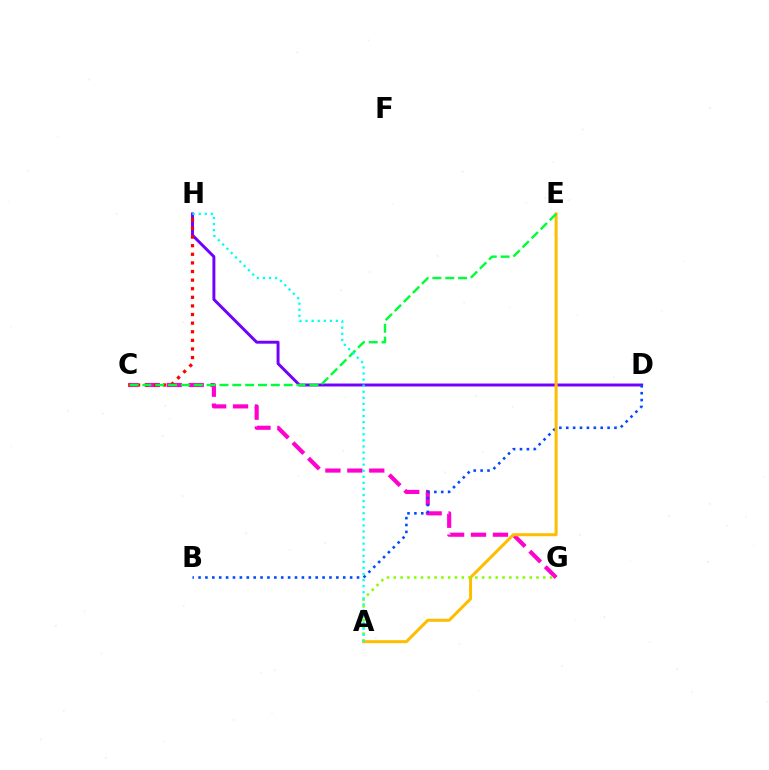{('C', 'G'): [{'color': '#ff00cf', 'line_style': 'dashed', 'thickness': 2.98}], ('D', 'H'): [{'color': '#7200ff', 'line_style': 'solid', 'thickness': 2.12}], ('C', 'H'): [{'color': '#ff0000', 'line_style': 'dotted', 'thickness': 2.34}], ('B', 'D'): [{'color': '#004bff', 'line_style': 'dotted', 'thickness': 1.87}], ('A', 'E'): [{'color': '#ffbd00', 'line_style': 'solid', 'thickness': 2.17}], ('A', 'G'): [{'color': '#84ff00', 'line_style': 'dotted', 'thickness': 1.85}], ('C', 'E'): [{'color': '#00ff39', 'line_style': 'dashed', 'thickness': 1.75}], ('A', 'H'): [{'color': '#00fff6', 'line_style': 'dotted', 'thickness': 1.65}]}